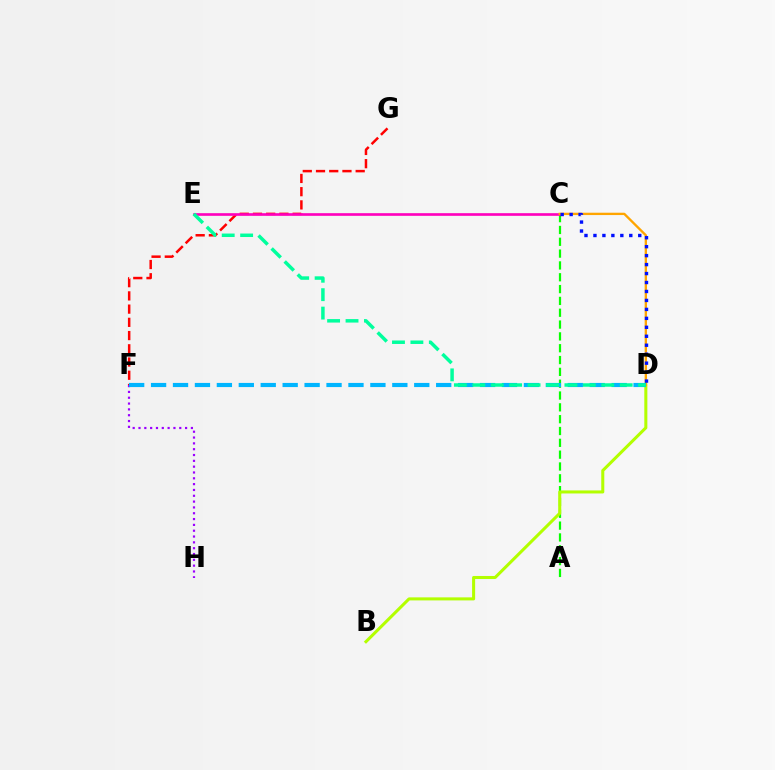{('F', 'G'): [{'color': '#ff0000', 'line_style': 'dashed', 'thickness': 1.8}], ('A', 'C'): [{'color': '#08ff00', 'line_style': 'dashed', 'thickness': 1.61}], ('C', 'E'): [{'color': '#ff00bd', 'line_style': 'solid', 'thickness': 1.91}], ('B', 'D'): [{'color': '#b3ff00', 'line_style': 'solid', 'thickness': 2.19}], ('C', 'D'): [{'color': '#ffa500', 'line_style': 'solid', 'thickness': 1.69}, {'color': '#0010ff', 'line_style': 'dotted', 'thickness': 2.43}], ('F', 'H'): [{'color': '#9b00ff', 'line_style': 'dotted', 'thickness': 1.58}], ('D', 'F'): [{'color': '#00b5ff', 'line_style': 'dashed', 'thickness': 2.98}], ('D', 'E'): [{'color': '#00ff9d', 'line_style': 'dashed', 'thickness': 2.5}]}